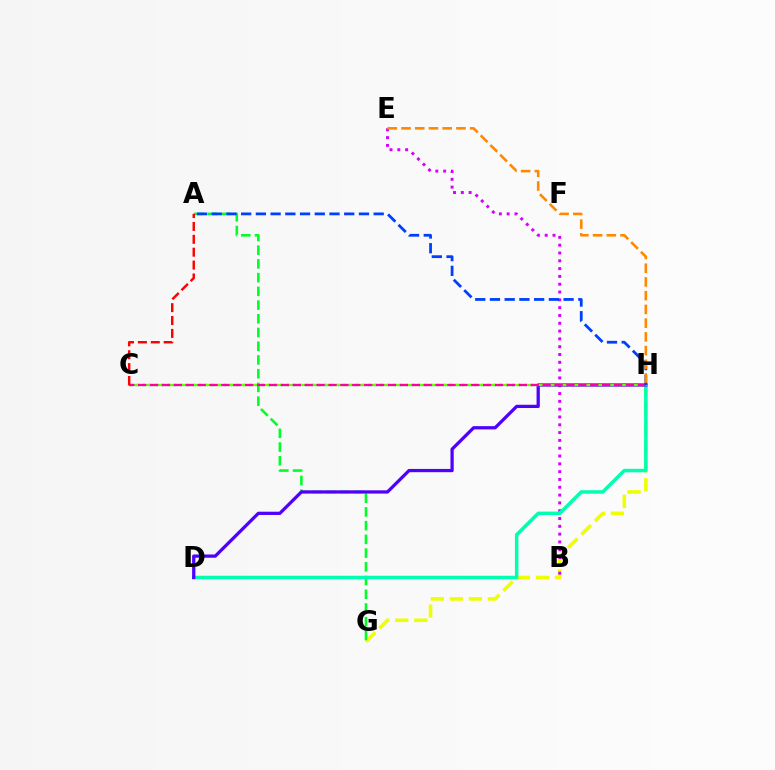{('G', 'H'): [{'color': '#eeff00', 'line_style': 'dashed', 'thickness': 2.58}], ('A', 'G'): [{'color': '#00ff27', 'line_style': 'dashed', 'thickness': 1.86}], ('B', 'E'): [{'color': '#d600ff', 'line_style': 'dotted', 'thickness': 2.12}], ('D', 'H'): [{'color': '#00ffaf', 'line_style': 'solid', 'thickness': 2.51}, {'color': '#4f00ff', 'line_style': 'solid', 'thickness': 2.34}], ('C', 'H'): [{'color': '#00c7ff', 'line_style': 'dotted', 'thickness': 1.7}, {'color': '#66ff00', 'line_style': 'solid', 'thickness': 1.59}, {'color': '#ff00a0', 'line_style': 'dashed', 'thickness': 1.62}], ('A', 'H'): [{'color': '#003fff', 'line_style': 'dashed', 'thickness': 2.0}], ('E', 'H'): [{'color': '#ff8800', 'line_style': 'dashed', 'thickness': 1.86}], ('A', 'C'): [{'color': '#ff0000', 'line_style': 'dashed', 'thickness': 1.75}]}